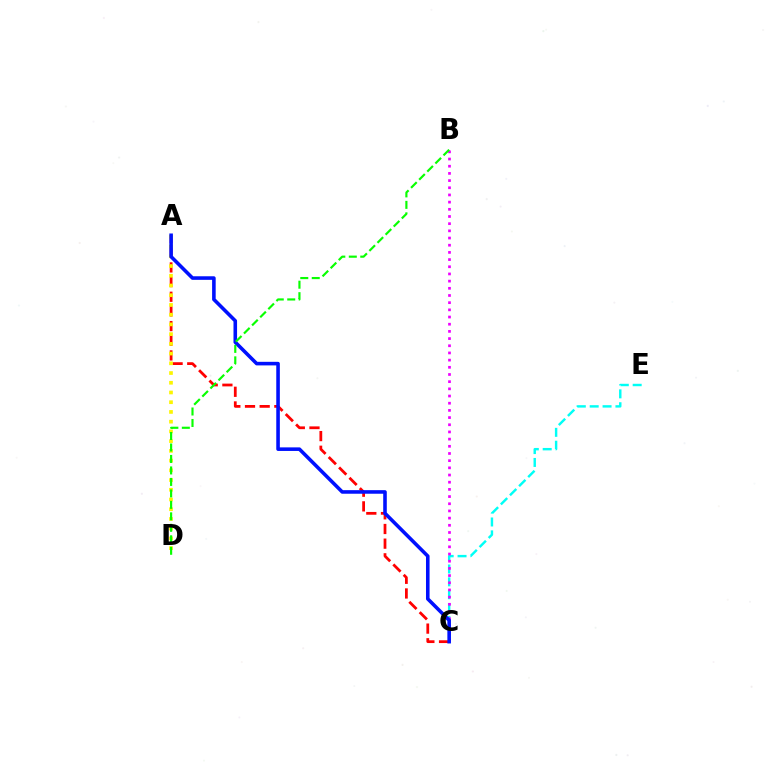{('A', 'C'): [{'color': '#ff0000', 'line_style': 'dashed', 'thickness': 1.99}, {'color': '#0010ff', 'line_style': 'solid', 'thickness': 2.58}], ('C', 'E'): [{'color': '#00fff6', 'line_style': 'dashed', 'thickness': 1.75}], ('B', 'C'): [{'color': '#ee00ff', 'line_style': 'dotted', 'thickness': 1.95}], ('A', 'D'): [{'color': '#fcf500', 'line_style': 'dotted', 'thickness': 2.64}], ('B', 'D'): [{'color': '#08ff00', 'line_style': 'dashed', 'thickness': 1.56}]}